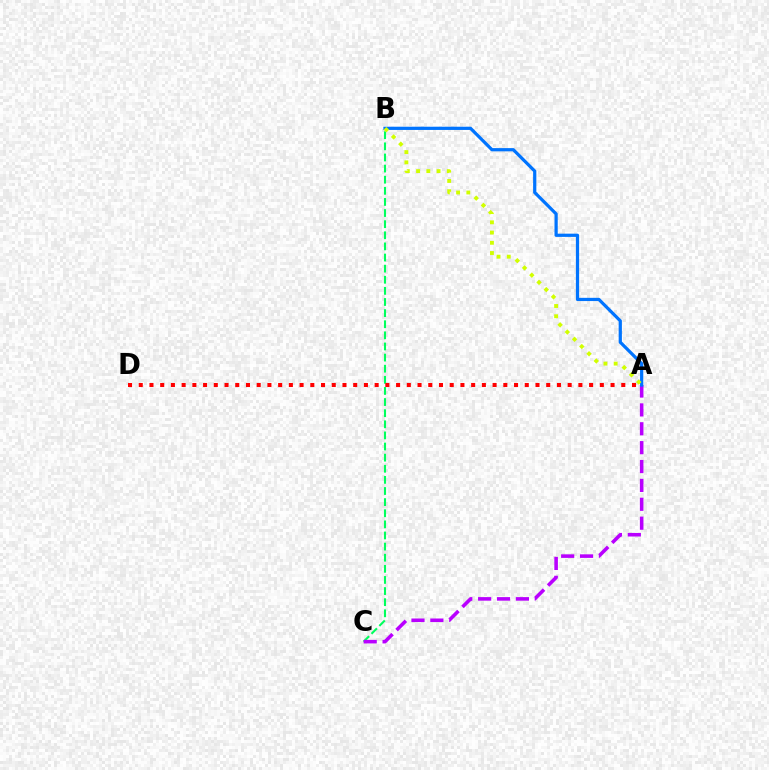{('B', 'C'): [{'color': '#00ff5c', 'line_style': 'dashed', 'thickness': 1.51}], ('A', 'C'): [{'color': '#b900ff', 'line_style': 'dashed', 'thickness': 2.56}], ('A', 'B'): [{'color': '#0074ff', 'line_style': 'solid', 'thickness': 2.32}, {'color': '#d1ff00', 'line_style': 'dotted', 'thickness': 2.78}], ('A', 'D'): [{'color': '#ff0000', 'line_style': 'dotted', 'thickness': 2.91}]}